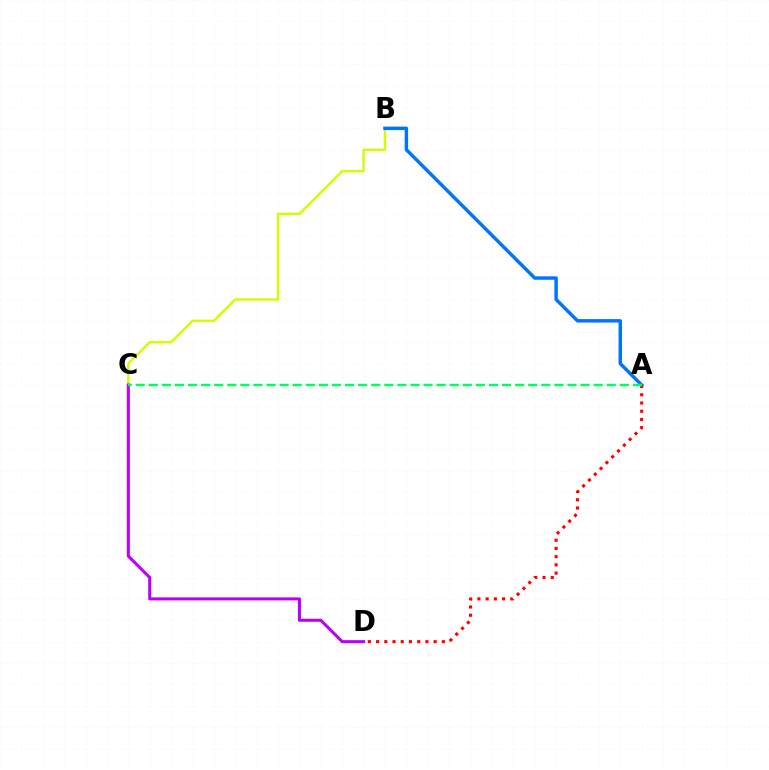{('B', 'C'): [{'color': '#d1ff00', 'line_style': 'solid', 'thickness': 1.75}], ('A', 'B'): [{'color': '#0074ff', 'line_style': 'solid', 'thickness': 2.48}], ('A', 'D'): [{'color': '#ff0000', 'line_style': 'dotted', 'thickness': 2.23}], ('C', 'D'): [{'color': '#b900ff', 'line_style': 'solid', 'thickness': 2.19}], ('A', 'C'): [{'color': '#00ff5c', 'line_style': 'dashed', 'thickness': 1.78}]}